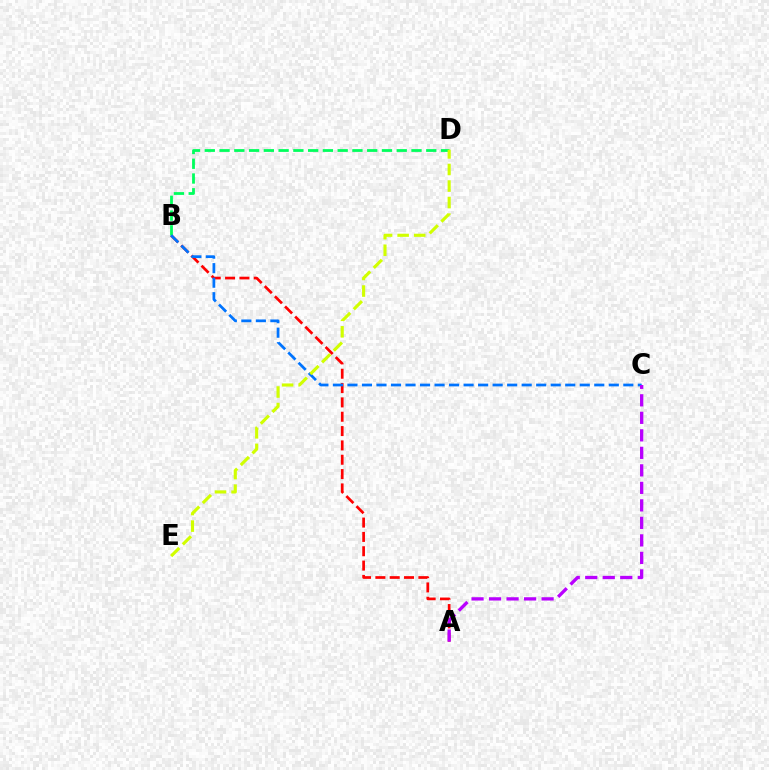{('A', 'B'): [{'color': '#ff0000', 'line_style': 'dashed', 'thickness': 1.95}], ('B', 'D'): [{'color': '#00ff5c', 'line_style': 'dashed', 'thickness': 2.01}], ('B', 'C'): [{'color': '#0074ff', 'line_style': 'dashed', 'thickness': 1.97}], ('D', 'E'): [{'color': '#d1ff00', 'line_style': 'dashed', 'thickness': 2.25}], ('A', 'C'): [{'color': '#b900ff', 'line_style': 'dashed', 'thickness': 2.38}]}